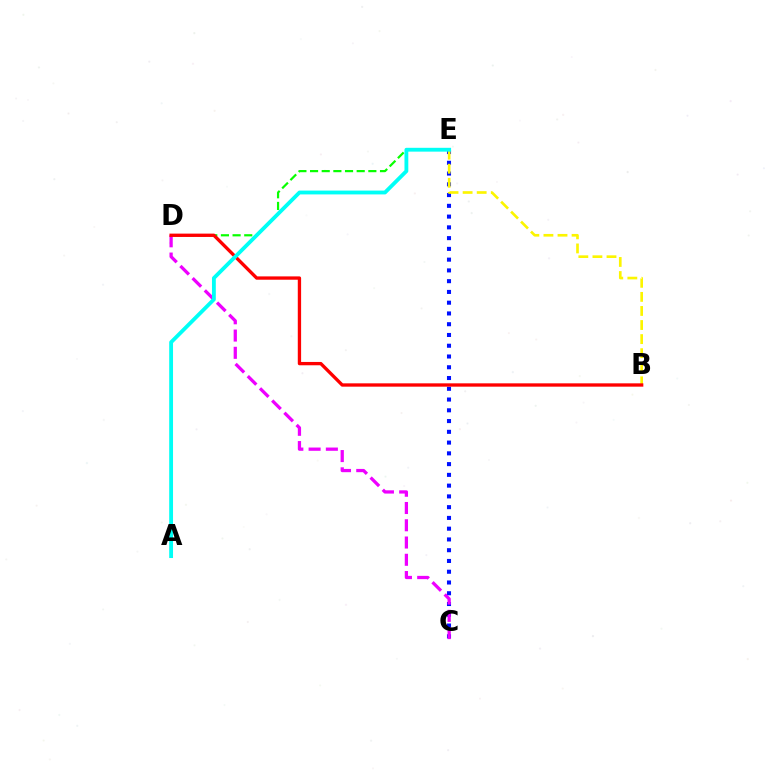{('C', 'E'): [{'color': '#0010ff', 'line_style': 'dotted', 'thickness': 2.92}], ('D', 'E'): [{'color': '#08ff00', 'line_style': 'dashed', 'thickness': 1.58}], ('B', 'E'): [{'color': '#fcf500', 'line_style': 'dashed', 'thickness': 1.91}], ('C', 'D'): [{'color': '#ee00ff', 'line_style': 'dashed', 'thickness': 2.34}], ('B', 'D'): [{'color': '#ff0000', 'line_style': 'solid', 'thickness': 2.39}], ('A', 'E'): [{'color': '#00fff6', 'line_style': 'solid', 'thickness': 2.76}]}